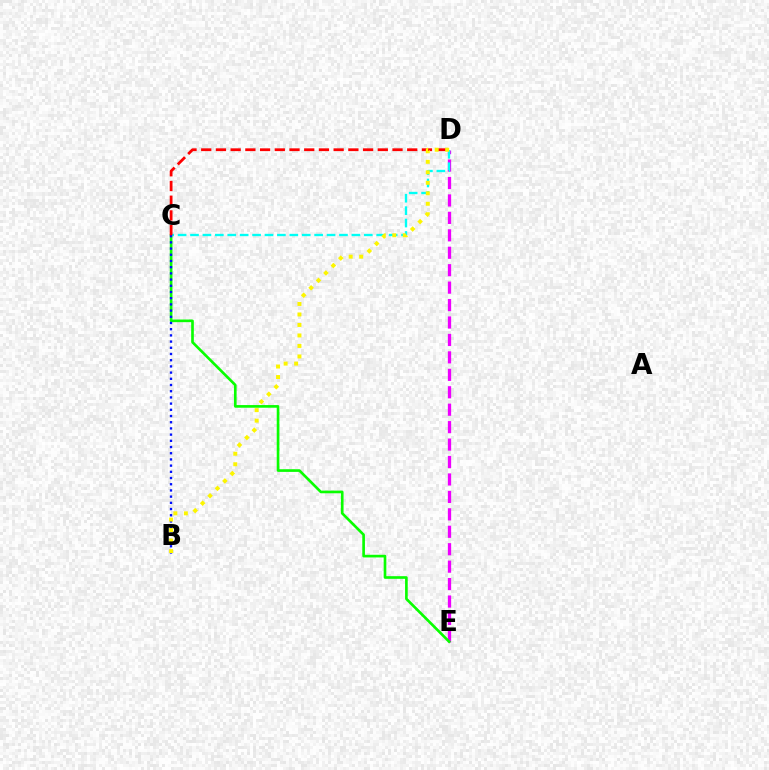{('D', 'E'): [{'color': '#ee00ff', 'line_style': 'dashed', 'thickness': 2.37}], ('C', 'E'): [{'color': '#08ff00', 'line_style': 'solid', 'thickness': 1.91}], ('C', 'D'): [{'color': '#00fff6', 'line_style': 'dashed', 'thickness': 1.69}, {'color': '#ff0000', 'line_style': 'dashed', 'thickness': 2.0}], ('B', 'C'): [{'color': '#0010ff', 'line_style': 'dotted', 'thickness': 1.68}], ('B', 'D'): [{'color': '#fcf500', 'line_style': 'dotted', 'thickness': 2.85}]}